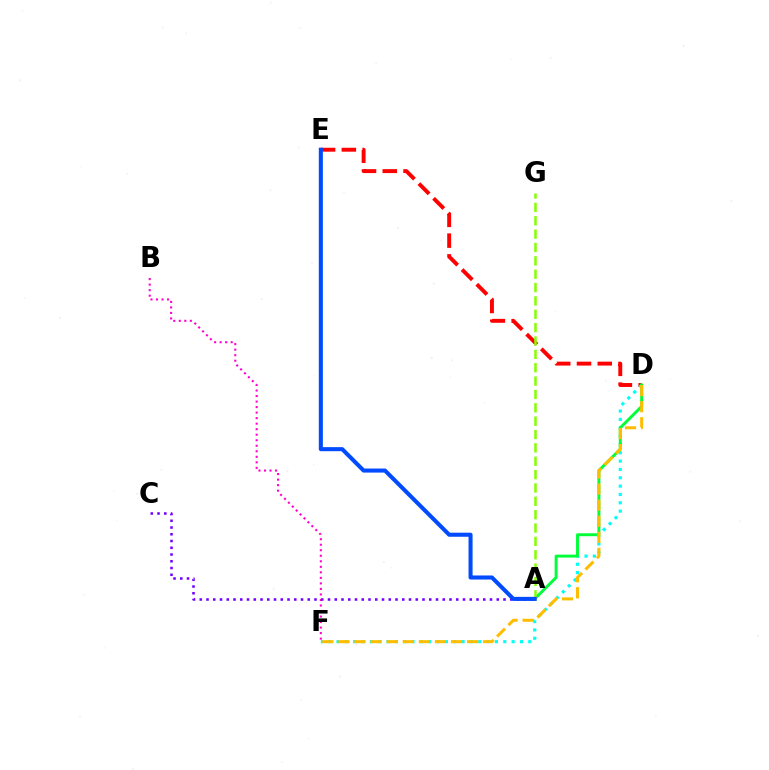{('B', 'F'): [{'color': '#ff00cf', 'line_style': 'dotted', 'thickness': 1.5}], ('D', 'E'): [{'color': '#ff0000', 'line_style': 'dashed', 'thickness': 2.82}], ('D', 'F'): [{'color': '#00fff6', 'line_style': 'dotted', 'thickness': 2.27}, {'color': '#ffbd00', 'line_style': 'dashed', 'thickness': 2.19}], ('A', 'C'): [{'color': '#7200ff', 'line_style': 'dotted', 'thickness': 1.83}], ('A', 'D'): [{'color': '#00ff39', 'line_style': 'solid', 'thickness': 2.11}], ('A', 'G'): [{'color': '#84ff00', 'line_style': 'dashed', 'thickness': 1.81}], ('A', 'E'): [{'color': '#004bff', 'line_style': 'solid', 'thickness': 2.92}]}